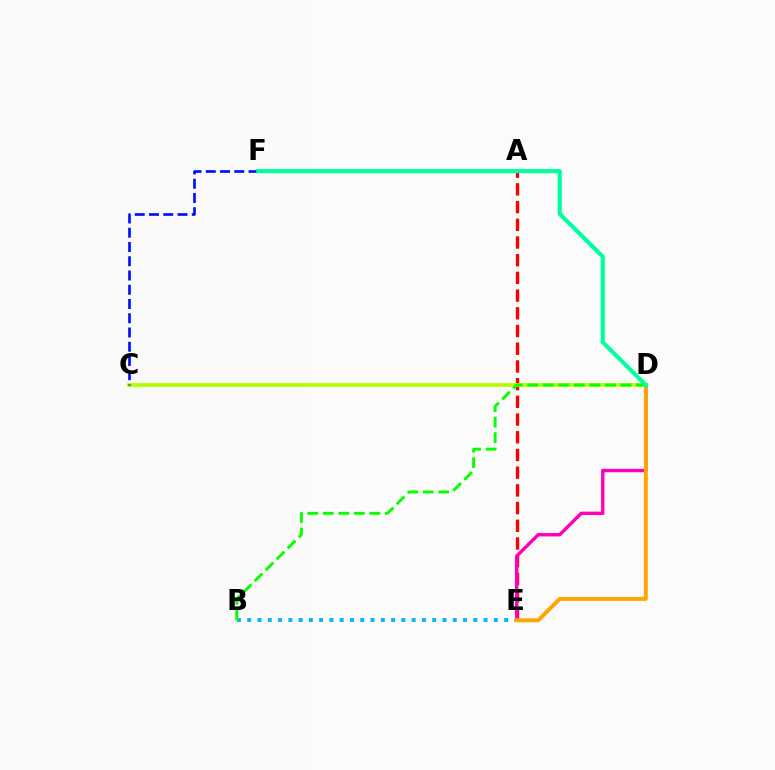{('A', 'E'): [{'color': '#ff0000', 'line_style': 'dashed', 'thickness': 2.41}], ('C', 'D'): [{'color': '#b3ff00', 'line_style': 'solid', 'thickness': 2.76}], ('D', 'E'): [{'color': '#ff00bd', 'line_style': 'solid', 'thickness': 2.44}, {'color': '#ffa500', 'line_style': 'solid', 'thickness': 2.82}], ('B', 'E'): [{'color': '#00b5ff', 'line_style': 'dotted', 'thickness': 2.79}], ('C', 'F'): [{'color': '#0010ff', 'line_style': 'dashed', 'thickness': 1.94}], ('B', 'D'): [{'color': '#08ff00', 'line_style': 'dashed', 'thickness': 2.11}], ('A', 'F'): [{'color': '#9b00ff', 'line_style': 'dotted', 'thickness': 1.57}], ('D', 'F'): [{'color': '#00ff9d', 'line_style': 'solid', 'thickness': 2.96}]}